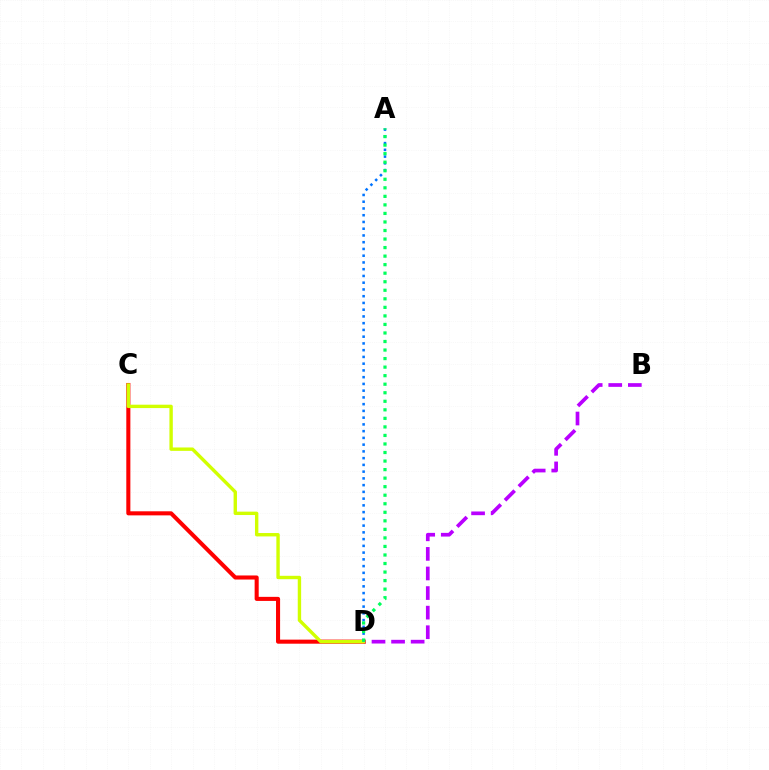{('B', 'D'): [{'color': '#b900ff', 'line_style': 'dashed', 'thickness': 2.66}], ('C', 'D'): [{'color': '#ff0000', 'line_style': 'solid', 'thickness': 2.93}, {'color': '#d1ff00', 'line_style': 'solid', 'thickness': 2.44}], ('A', 'D'): [{'color': '#0074ff', 'line_style': 'dotted', 'thickness': 1.83}, {'color': '#00ff5c', 'line_style': 'dotted', 'thickness': 2.32}]}